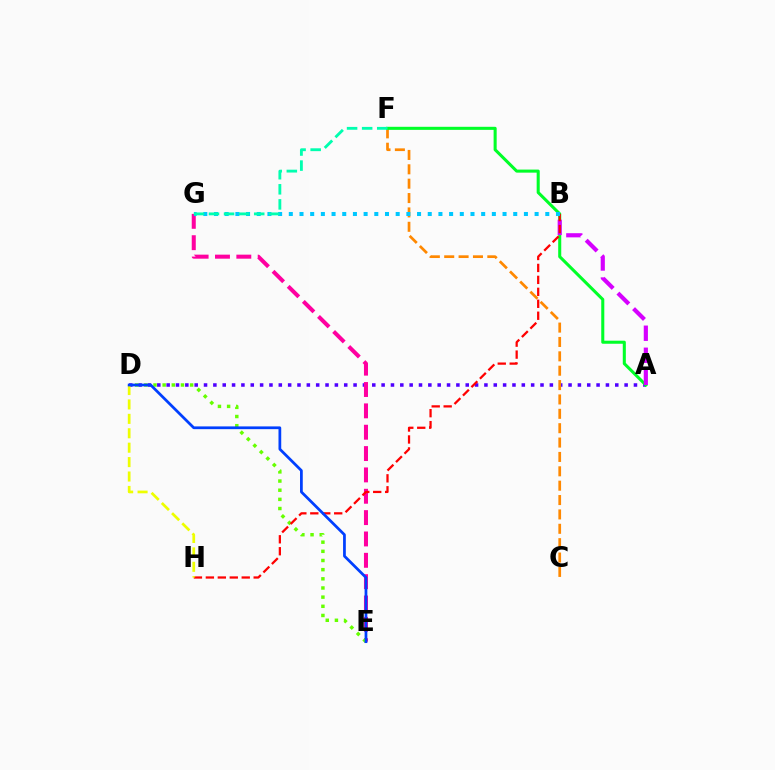{('A', 'D'): [{'color': '#4f00ff', 'line_style': 'dotted', 'thickness': 2.54}], ('C', 'F'): [{'color': '#ff8800', 'line_style': 'dashed', 'thickness': 1.95}], ('A', 'F'): [{'color': '#00ff27', 'line_style': 'solid', 'thickness': 2.2}], ('A', 'B'): [{'color': '#d600ff', 'line_style': 'dashed', 'thickness': 2.99}], ('E', 'G'): [{'color': '#ff00a0', 'line_style': 'dashed', 'thickness': 2.9}], ('D', 'E'): [{'color': '#66ff00', 'line_style': 'dotted', 'thickness': 2.49}, {'color': '#003fff', 'line_style': 'solid', 'thickness': 1.98}], ('B', 'H'): [{'color': '#ff0000', 'line_style': 'dashed', 'thickness': 1.62}], ('B', 'G'): [{'color': '#00c7ff', 'line_style': 'dotted', 'thickness': 2.9}], ('D', 'H'): [{'color': '#eeff00', 'line_style': 'dashed', 'thickness': 1.96}], ('F', 'G'): [{'color': '#00ffaf', 'line_style': 'dashed', 'thickness': 2.05}]}